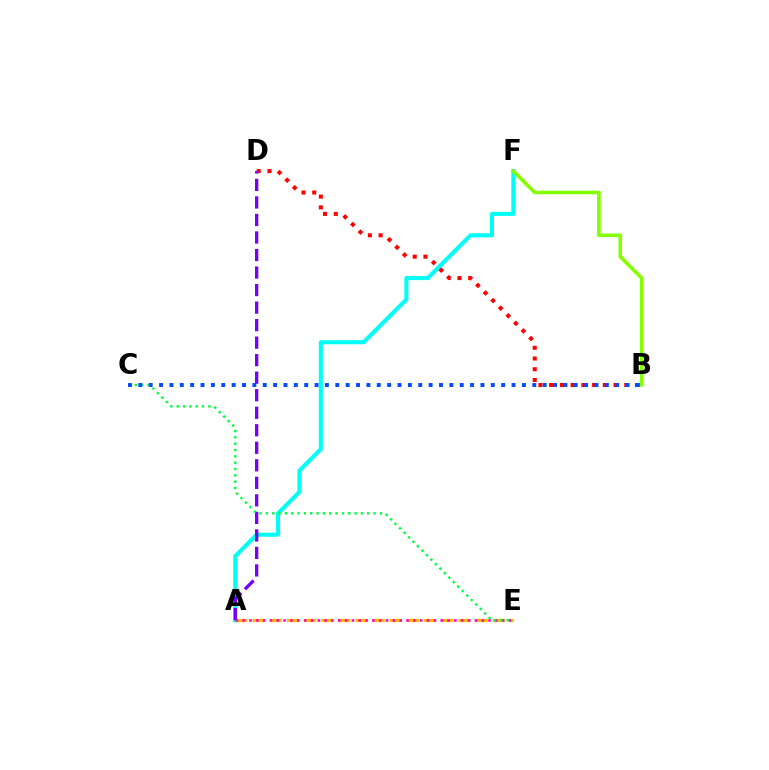{('A', 'F'): [{'color': '#00fff6', 'line_style': 'solid', 'thickness': 2.94}], ('A', 'E'): [{'color': '#ffbd00', 'line_style': 'dashed', 'thickness': 2.33}, {'color': '#ff00cf', 'line_style': 'dotted', 'thickness': 1.86}], ('B', 'D'): [{'color': '#ff0000', 'line_style': 'dotted', 'thickness': 2.92}], ('A', 'D'): [{'color': '#7200ff', 'line_style': 'dashed', 'thickness': 2.38}], ('B', 'F'): [{'color': '#84ff00', 'line_style': 'solid', 'thickness': 2.58}], ('C', 'E'): [{'color': '#00ff39', 'line_style': 'dotted', 'thickness': 1.72}], ('B', 'C'): [{'color': '#004bff', 'line_style': 'dotted', 'thickness': 2.82}]}